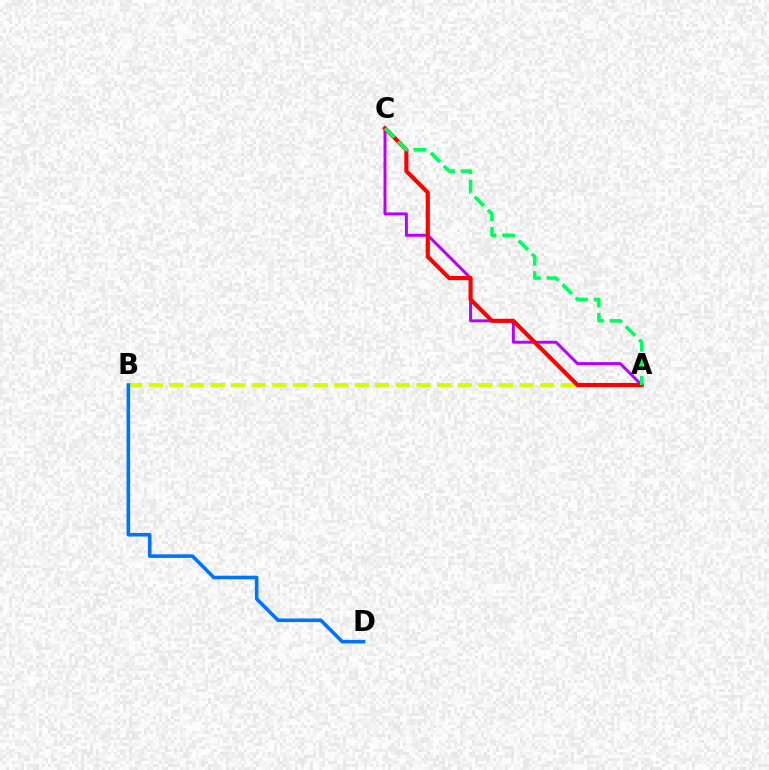{('A', 'C'): [{'color': '#b900ff', 'line_style': 'solid', 'thickness': 2.13}, {'color': '#ff0000', 'line_style': 'solid', 'thickness': 2.97}, {'color': '#00ff5c', 'line_style': 'dashed', 'thickness': 2.53}], ('A', 'B'): [{'color': '#d1ff00', 'line_style': 'dashed', 'thickness': 2.8}], ('B', 'D'): [{'color': '#0074ff', 'line_style': 'solid', 'thickness': 2.58}]}